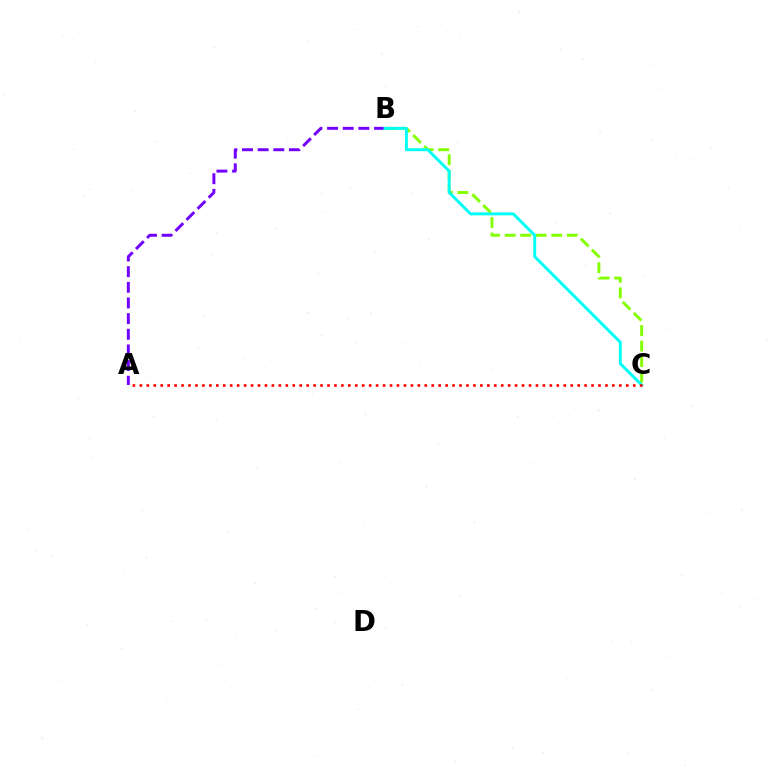{('B', 'C'): [{'color': '#84ff00', 'line_style': 'dashed', 'thickness': 2.11}, {'color': '#00fff6', 'line_style': 'solid', 'thickness': 2.11}], ('A', 'B'): [{'color': '#7200ff', 'line_style': 'dashed', 'thickness': 2.13}], ('A', 'C'): [{'color': '#ff0000', 'line_style': 'dotted', 'thickness': 1.89}]}